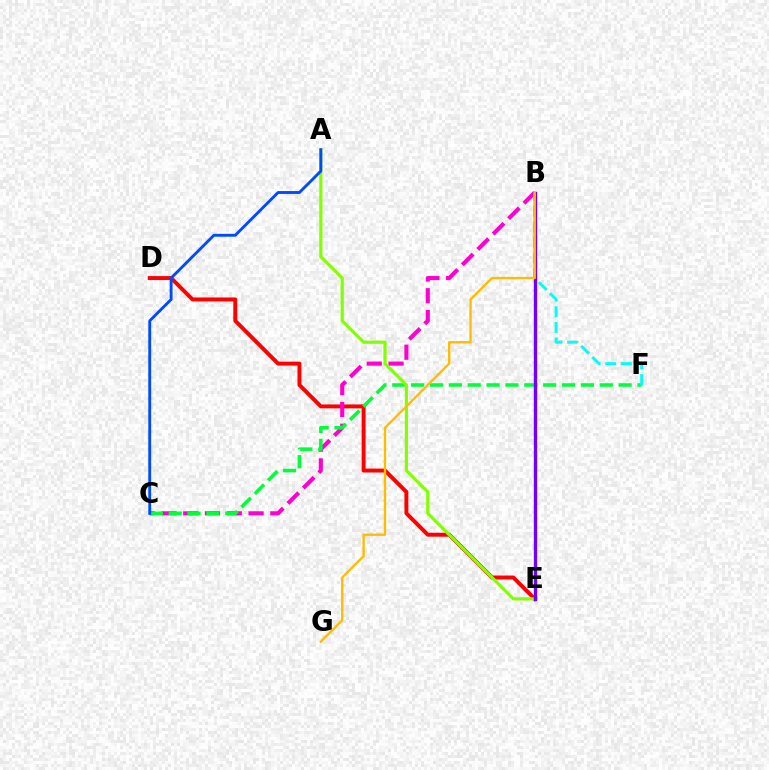{('D', 'E'): [{'color': '#ff0000', 'line_style': 'solid', 'thickness': 2.84}], ('B', 'C'): [{'color': '#ff00cf', 'line_style': 'dashed', 'thickness': 2.96}], ('C', 'F'): [{'color': '#00ff39', 'line_style': 'dashed', 'thickness': 2.56}], ('A', 'E'): [{'color': '#84ff00', 'line_style': 'solid', 'thickness': 2.28}], ('B', 'F'): [{'color': '#00fff6', 'line_style': 'dashed', 'thickness': 2.12}], ('B', 'E'): [{'color': '#7200ff', 'line_style': 'solid', 'thickness': 2.44}], ('B', 'G'): [{'color': '#ffbd00', 'line_style': 'solid', 'thickness': 1.7}], ('A', 'C'): [{'color': '#004bff', 'line_style': 'solid', 'thickness': 2.06}]}